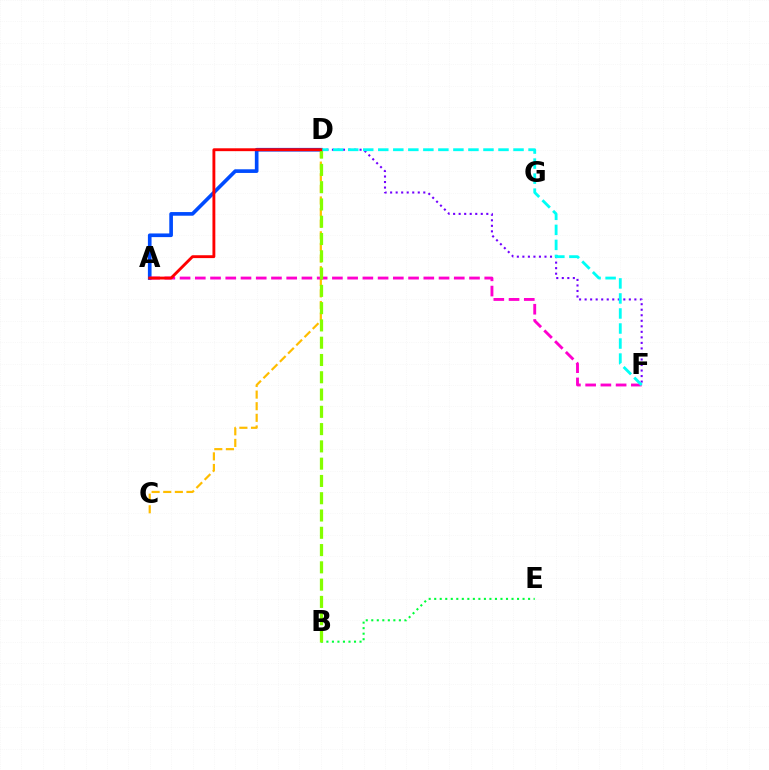{('D', 'F'): [{'color': '#7200ff', 'line_style': 'dotted', 'thickness': 1.5}, {'color': '#00fff6', 'line_style': 'dashed', 'thickness': 2.04}], ('C', 'D'): [{'color': '#ffbd00', 'line_style': 'dashed', 'thickness': 1.58}], ('B', 'E'): [{'color': '#00ff39', 'line_style': 'dotted', 'thickness': 1.5}], ('A', 'D'): [{'color': '#004bff', 'line_style': 'solid', 'thickness': 2.63}, {'color': '#ff0000', 'line_style': 'solid', 'thickness': 2.07}], ('A', 'F'): [{'color': '#ff00cf', 'line_style': 'dashed', 'thickness': 2.07}], ('B', 'D'): [{'color': '#84ff00', 'line_style': 'dashed', 'thickness': 2.35}]}